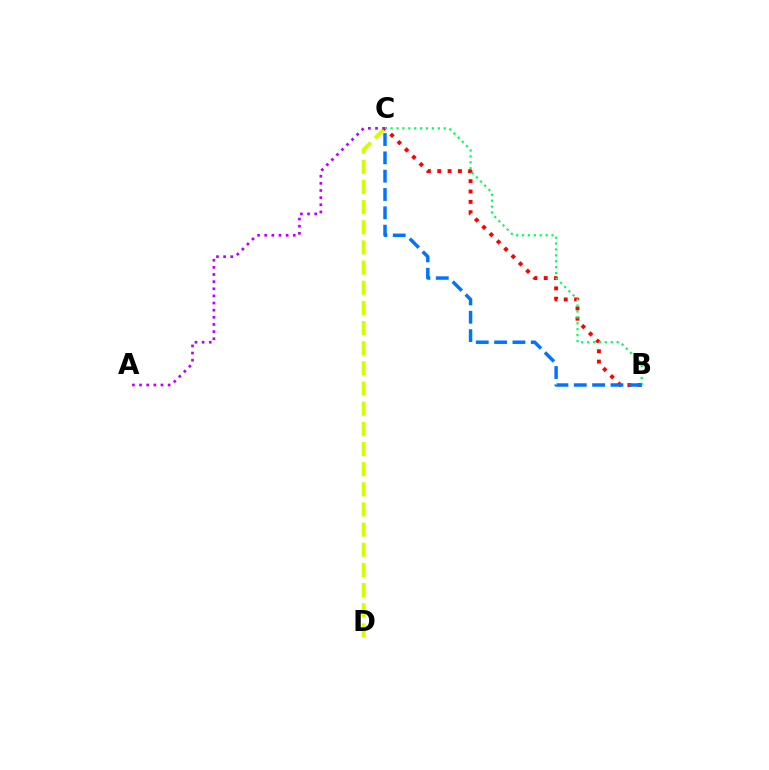{('C', 'D'): [{'color': '#d1ff00', 'line_style': 'dashed', 'thickness': 2.74}], ('B', 'C'): [{'color': '#ff0000', 'line_style': 'dotted', 'thickness': 2.81}, {'color': '#00ff5c', 'line_style': 'dotted', 'thickness': 1.6}, {'color': '#0074ff', 'line_style': 'dashed', 'thickness': 2.49}], ('A', 'C'): [{'color': '#b900ff', 'line_style': 'dotted', 'thickness': 1.94}]}